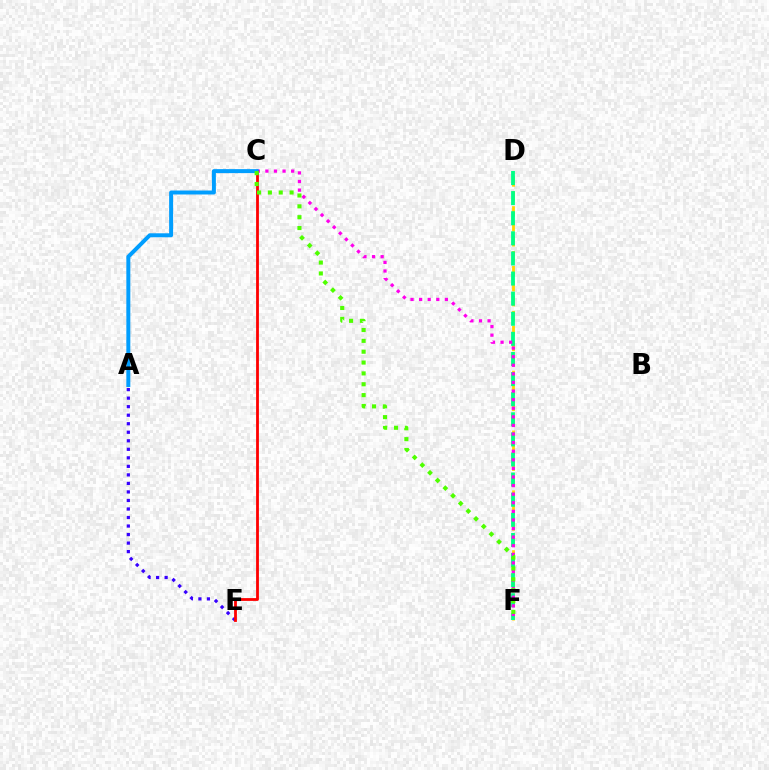{('D', 'F'): [{'color': '#ffd500', 'line_style': 'dashed', 'thickness': 2.03}, {'color': '#00ff86', 'line_style': 'dashed', 'thickness': 2.73}], ('A', 'E'): [{'color': '#3700ff', 'line_style': 'dotted', 'thickness': 2.32}], ('C', 'F'): [{'color': '#ff00ed', 'line_style': 'dotted', 'thickness': 2.33}, {'color': '#4fff00', 'line_style': 'dotted', 'thickness': 2.95}], ('C', 'E'): [{'color': '#ff0000', 'line_style': 'solid', 'thickness': 2.02}], ('A', 'C'): [{'color': '#009eff', 'line_style': 'solid', 'thickness': 2.86}]}